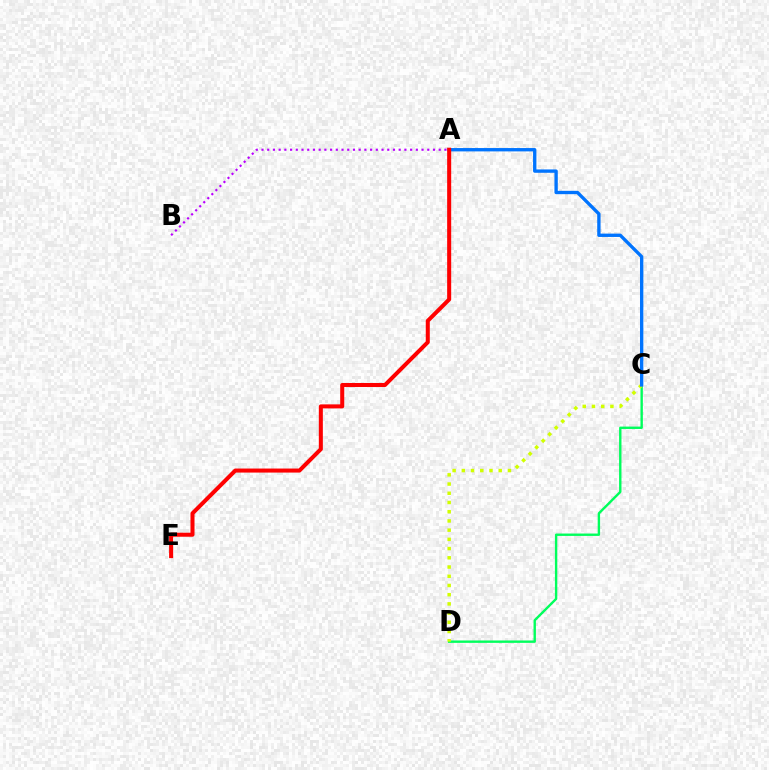{('C', 'D'): [{'color': '#00ff5c', 'line_style': 'solid', 'thickness': 1.72}, {'color': '#d1ff00', 'line_style': 'dotted', 'thickness': 2.5}], ('A', 'C'): [{'color': '#0074ff', 'line_style': 'solid', 'thickness': 2.41}], ('A', 'B'): [{'color': '#b900ff', 'line_style': 'dotted', 'thickness': 1.55}], ('A', 'E'): [{'color': '#ff0000', 'line_style': 'solid', 'thickness': 2.9}]}